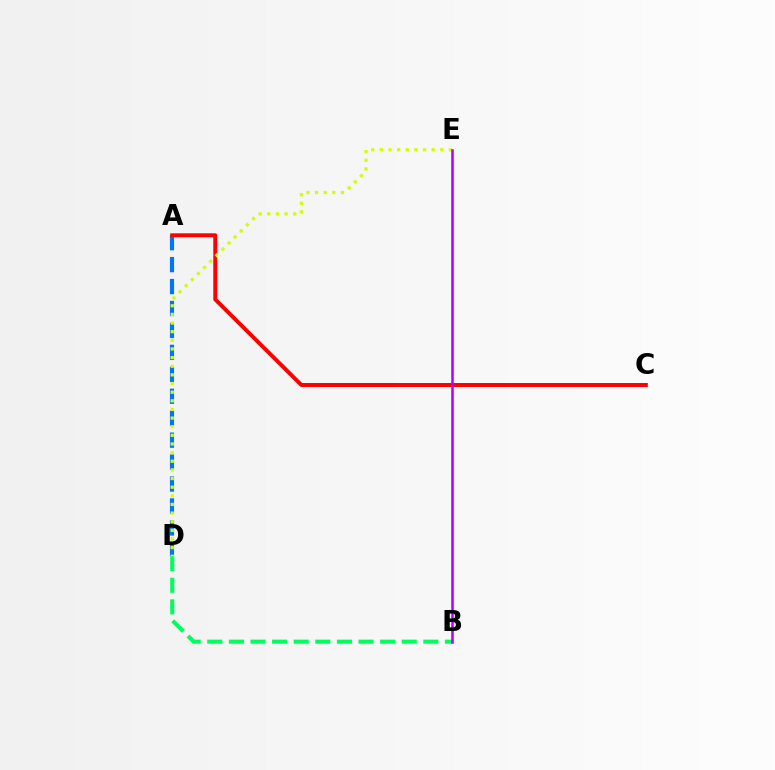{('B', 'D'): [{'color': '#00ff5c', 'line_style': 'dashed', 'thickness': 2.93}], ('A', 'D'): [{'color': '#0074ff', 'line_style': 'dashed', 'thickness': 2.98}], ('A', 'C'): [{'color': '#ff0000', 'line_style': 'solid', 'thickness': 2.85}], ('D', 'E'): [{'color': '#d1ff00', 'line_style': 'dotted', 'thickness': 2.35}], ('B', 'E'): [{'color': '#b900ff', 'line_style': 'solid', 'thickness': 1.84}]}